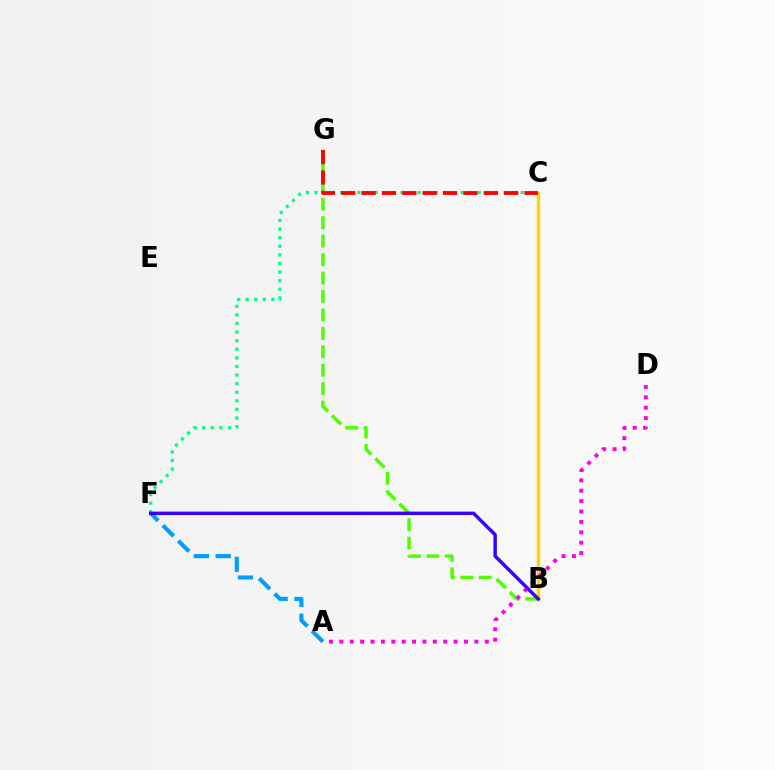{('A', 'F'): [{'color': '#009eff', 'line_style': 'dashed', 'thickness': 2.96}], ('C', 'F'): [{'color': '#00ff86', 'line_style': 'dotted', 'thickness': 2.33}], ('B', 'G'): [{'color': '#4fff00', 'line_style': 'dashed', 'thickness': 2.5}], ('B', 'C'): [{'color': '#ffd500', 'line_style': 'solid', 'thickness': 2.47}], ('A', 'D'): [{'color': '#ff00ed', 'line_style': 'dotted', 'thickness': 2.82}], ('C', 'G'): [{'color': '#ff0000', 'line_style': 'dashed', 'thickness': 2.77}], ('B', 'F'): [{'color': '#3700ff', 'line_style': 'solid', 'thickness': 2.48}]}